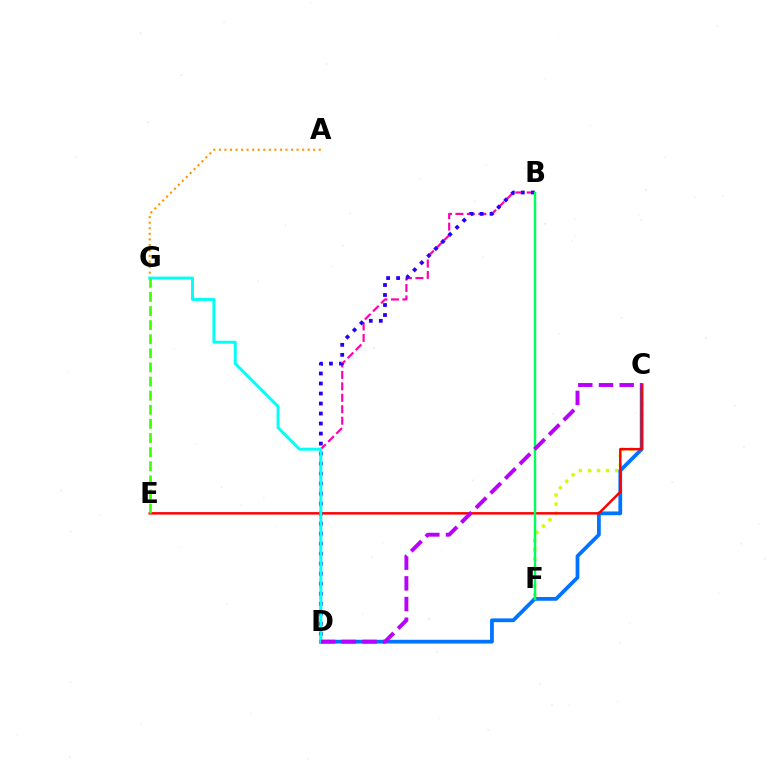{('B', 'D'): [{'color': '#ff00ac', 'line_style': 'dashed', 'thickness': 1.56}, {'color': '#2500ff', 'line_style': 'dotted', 'thickness': 2.72}], ('A', 'G'): [{'color': '#ff9400', 'line_style': 'dotted', 'thickness': 1.51}], ('C', 'F'): [{'color': '#d1ff00', 'line_style': 'dotted', 'thickness': 2.46}], ('C', 'D'): [{'color': '#0074ff', 'line_style': 'solid', 'thickness': 2.71}, {'color': '#b900ff', 'line_style': 'dashed', 'thickness': 2.81}], ('C', 'E'): [{'color': '#ff0000', 'line_style': 'solid', 'thickness': 1.77}], ('D', 'G'): [{'color': '#00fff6', 'line_style': 'solid', 'thickness': 2.12}], ('B', 'F'): [{'color': '#00ff5c', 'line_style': 'solid', 'thickness': 1.76}], ('E', 'G'): [{'color': '#3dff00', 'line_style': 'dashed', 'thickness': 1.92}]}